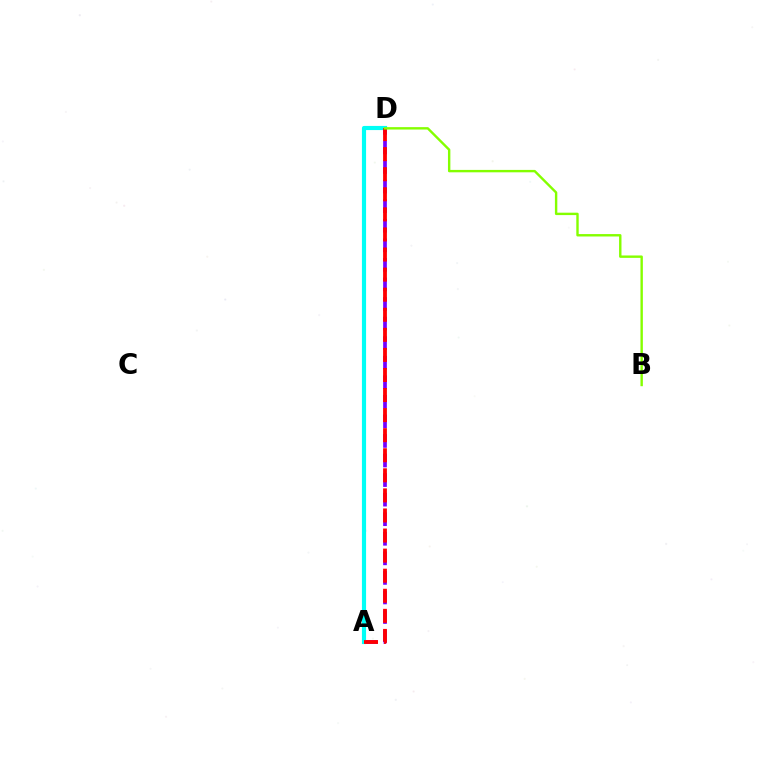{('A', 'D'): [{'color': '#7200ff', 'line_style': 'dashed', 'thickness': 2.66}, {'color': '#00fff6', 'line_style': 'solid', 'thickness': 2.99}, {'color': '#ff0000', 'line_style': 'dashed', 'thickness': 2.73}], ('B', 'D'): [{'color': '#84ff00', 'line_style': 'solid', 'thickness': 1.73}]}